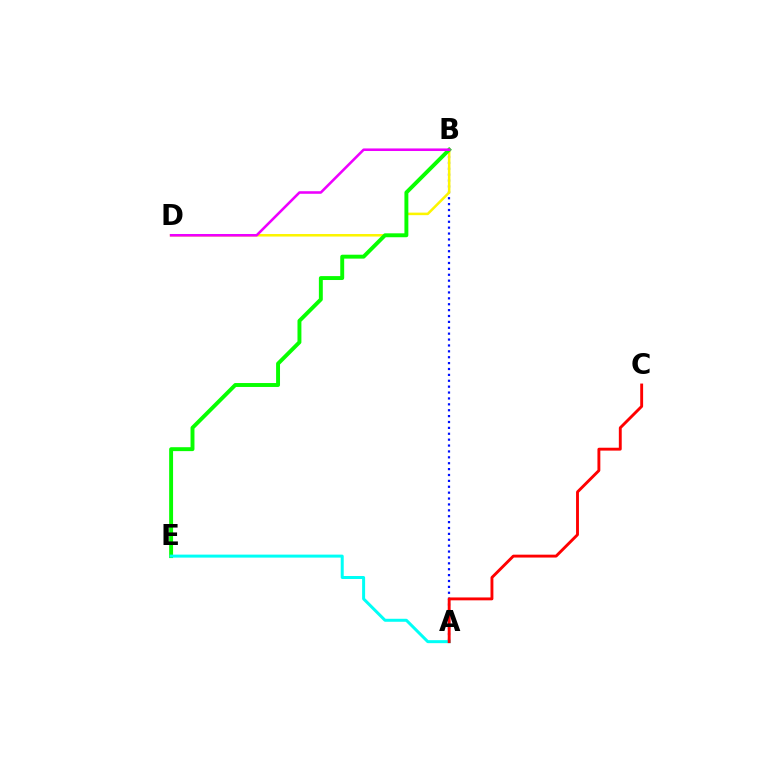{('A', 'B'): [{'color': '#0010ff', 'line_style': 'dotted', 'thickness': 1.6}], ('B', 'D'): [{'color': '#fcf500', 'line_style': 'solid', 'thickness': 1.83}, {'color': '#ee00ff', 'line_style': 'solid', 'thickness': 1.85}], ('B', 'E'): [{'color': '#08ff00', 'line_style': 'solid', 'thickness': 2.82}], ('A', 'E'): [{'color': '#00fff6', 'line_style': 'solid', 'thickness': 2.16}], ('A', 'C'): [{'color': '#ff0000', 'line_style': 'solid', 'thickness': 2.08}]}